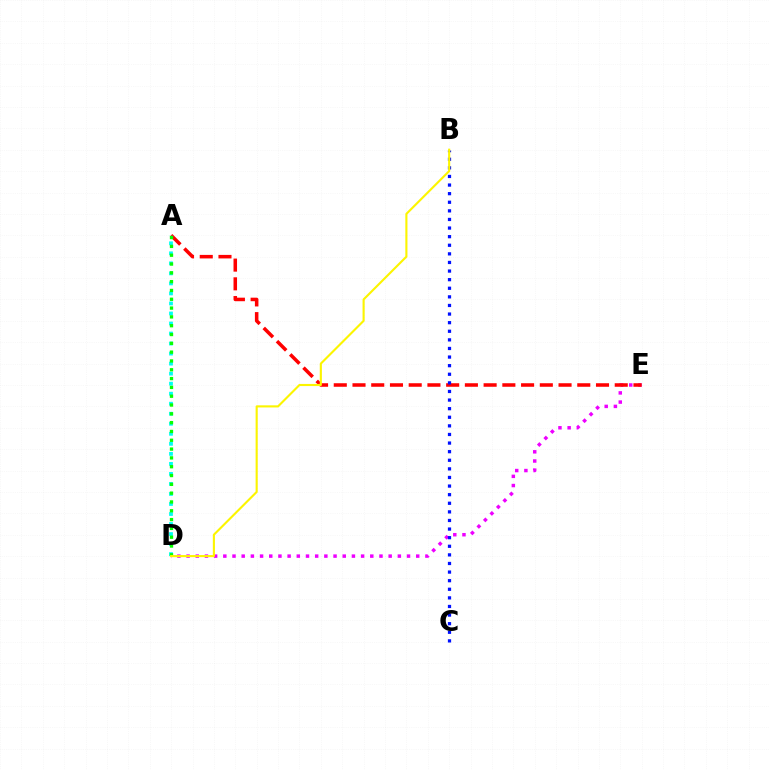{('D', 'E'): [{'color': '#ee00ff', 'line_style': 'dotted', 'thickness': 2.5}], ('A', 'E'): [{'color': '#ff0000', 'line_style': 'dashed', 'thickness': 2.54}], ('B', 'C'): [{'color': '#0010ff', 'line_style': 'dotted', 'thickness': 2.34}], ('A', 'D'): [{'color': '#00fff6', 'line_style': 'dotted', 'thickness': 2.72}, {'color': '#08ff00', 'line_style': 'dotted', 'thickness': 2.39}], ('B', 'D'): [{'color': '#fcf500', 'line_style': 'solid', 'thickness': 1.53}]}